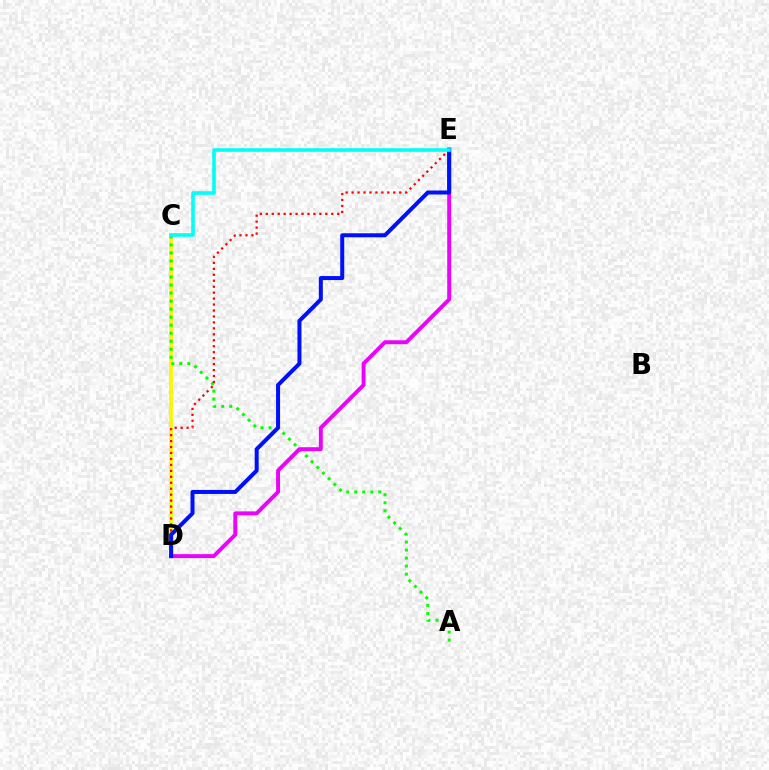{('C', 'D'): [{'color': '#fcf500', 'line_style': 'solid', 'thickness': 2.7}], ('A', 'C'): [{'color': '#08ff00', 'line_style': 'dotted', 'thickness': 2.18}], ('D', 'E'): [{'color': '#ff0000', 'line_style': 'dotted', 'thickness': 1.62}, {'color': '#ee00ff', 'line_style': 'solid', 'thickness': 2.81}, {'color': '#0010ff', 'line_style': 'solid', 'thickness': 2.89}], ('C', 'E'): [{'color': '#00fff6', 'line_style': 'solid', 'thickness': 2.59}]}